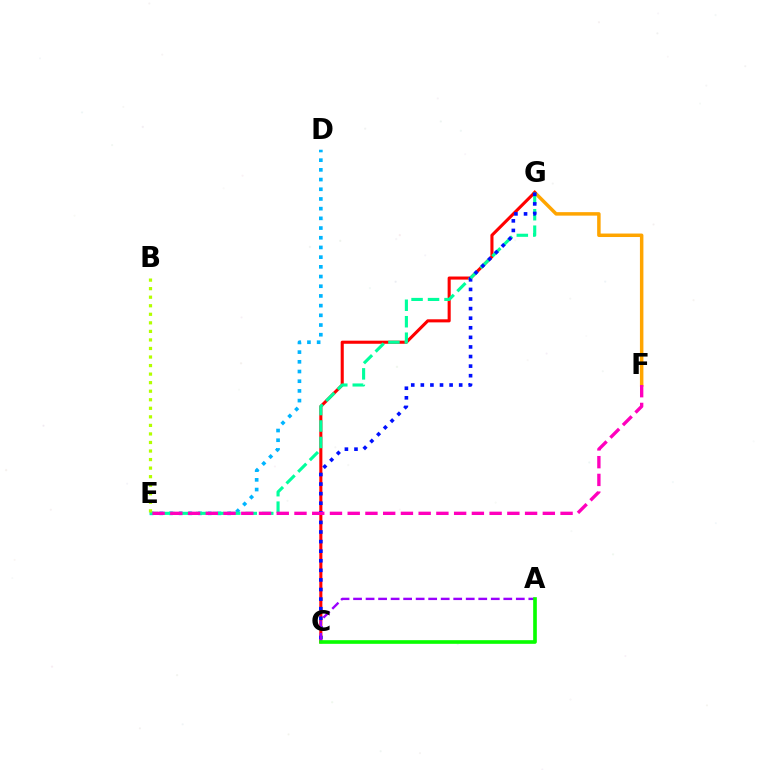{('F', 'G'): [{'color': '#ffa500', 'line_style': 'solid', 'thickness': 2.51}], ('D', 'E'): [{'color': '#00b5ff', 'line_style': 'dotted', 'thickness': 2.63}], ('C', 'G'): [{'color': '#ff0000', 'line_style': 'solid', 'thickness': 2.22}, {'color': '#0010ff', 'line_style': 'dotted', 'thickness': 2.6}], ('E', 'G'): [{'color': '#00ff9d', 'line_style': 'dashed', 'thickness': 2.24}], ('B', 'E'): [{'color': '#b3ff00', 'line_style': 'dotted', 'thickness': 2.32}], ('A', 'C'): [{'color': '#9b00ff', 'line_style': 'dashed', 'thickness': 1.7}, {'color': '#08ff00', 'line_style': 'solid', 'thickness': 2.63}], ('E', 'F'): [{'color': '#ff00bd', 'line_style': 'dashed', 'thickness': 2.41}]}